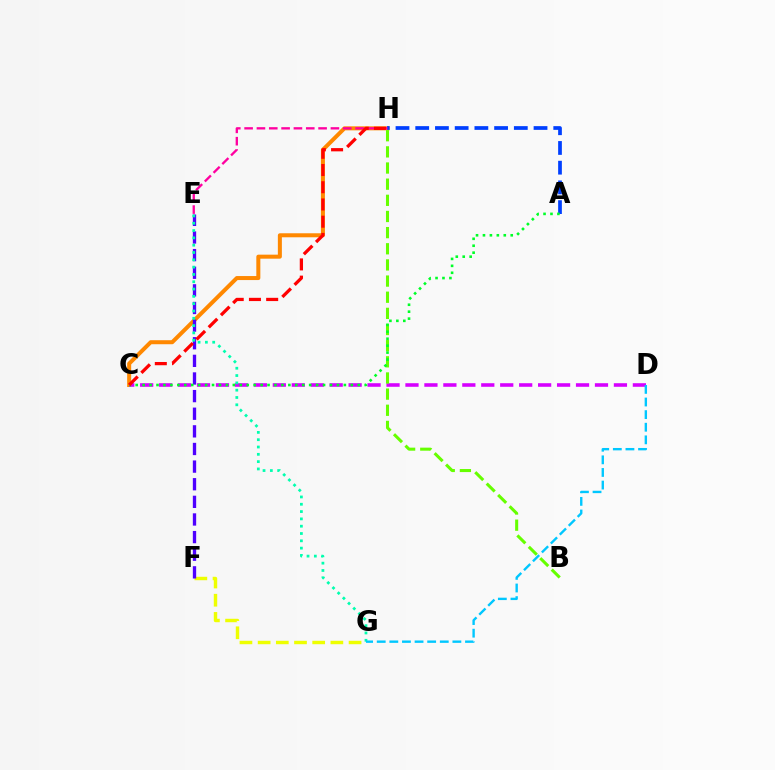{('C', 'H'): [{'color': '#ff8800', 'line_style': 'solid', 'thickness': 2.89}, {'color': '#ff0000', 'line_style': 'dashed', 'thickness': 2.34}], ('F', 'G'): [{'color': '#eeff00', 'line_style': 'dashed', 'thickness': 2.47}], ('E', 'F'): [{'color': '#4f00ff', 'line_style': 'dashed', 'thickness': 2.39}], ('A', 'H'): [{'color': '#003fff', 'line_style': 'dashed', 'thickness': 2.68}], ('C', 'D'): [{'color': '#d600ff', 'line_style': 'dashed', 'thickness': 2.57}], ('E', 'H'): [{'color': '#ff00a0', 'line_style': 'dashed', 'thickness': 1.68}], ('E', 'G'): [{'color': '#00ffaf', 'line_style': 'dotted', 'thickness': 1.99}], ('B', 'H'): [{'color': '#66ff00', 'line_style': 'dashed', 'thickness': 2.19}], ('A', 'C'): [{'color': '#00ff27', 'line_style': 'dotted', 'thickness': 1.89}], ('D', 'G'): [{'color': '#00c7ff', 'line_style': 'dashed', 'thickness': 1.71}]}